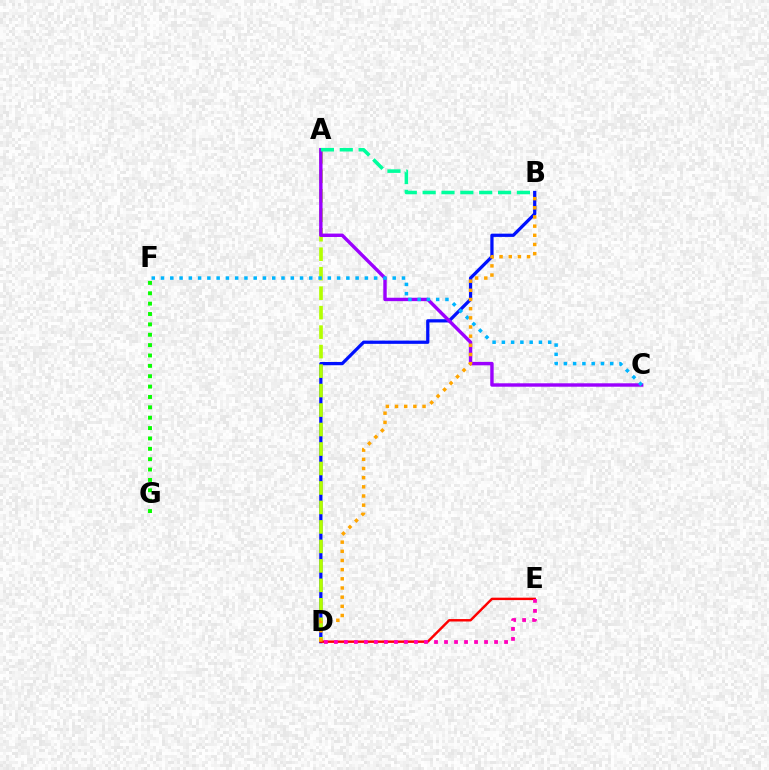{('B', 'D'): [{'color': '#0010ff', 'line_style': 'solid', 'thickness': 2.34}, {'color': '#ffa500', 'line_style': 'dotted', 'thickness': 2.49}], ('A', 'D'): [{'color': '#b3ff00', 'line_style': 'dashed', 'thickness': 2.65}], ('A', 'C'): [{'color': '#9b00ff', 'line_style': 'solid', 'thickness': 2.46}], ('A', 'B'): [{'color': '#00ff9d', 'line_style': 'dashed', 'thickness': 2.56}], ('D', 'E'): [{'color': '#ff0000', 'line_style': 'solid', 'thickness': 1.75}, {'color': '#ff00bd', 'line_style': 'dotted', 'thickness': 2.72}], ('C', 'F'): [{'color': '#00b5ff', 'line_style': 'dotted', 'thickness': 2.52}], ('F', 'G'): [{'color': '#08ff00', 'line_style': 'dotted', 'thickness': 2.82}]}